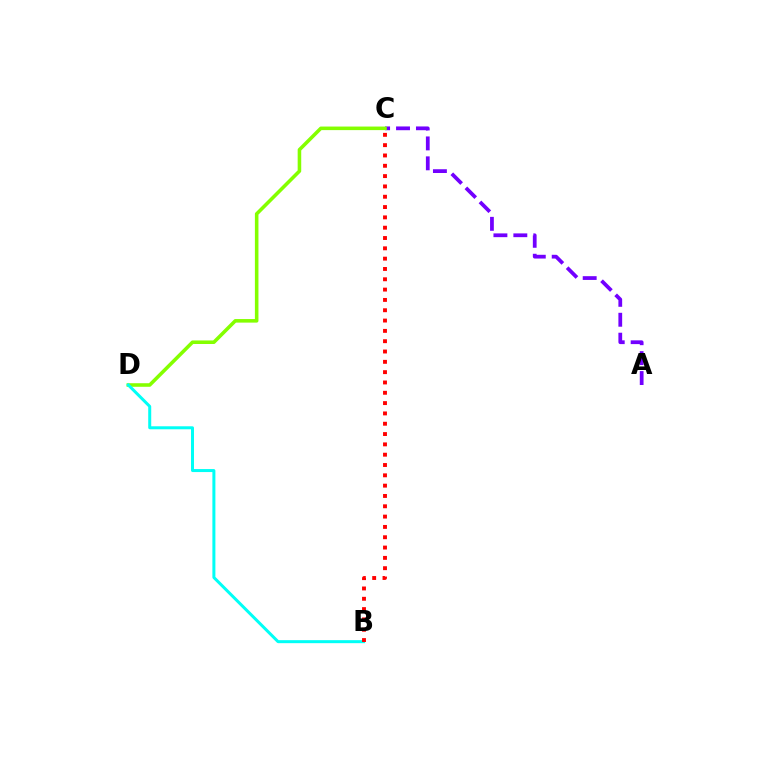{('A', 'C'): [{'color': '#7200ff', 'line_style': 'dashed', 'thickness': 2.71}], ('C', 'D'): [{'color': '#84ff00', 'line_style': 'solid', 'thickness': 2.56}], ('B', 'D'): [{'color': '#00fff6', 'line_style': 'solid', 'thickness': 2.16}], ('B', 'C'): [{'color': '#ff0000', 'line_style': 'dotted', 'thickness': 2.8}]}